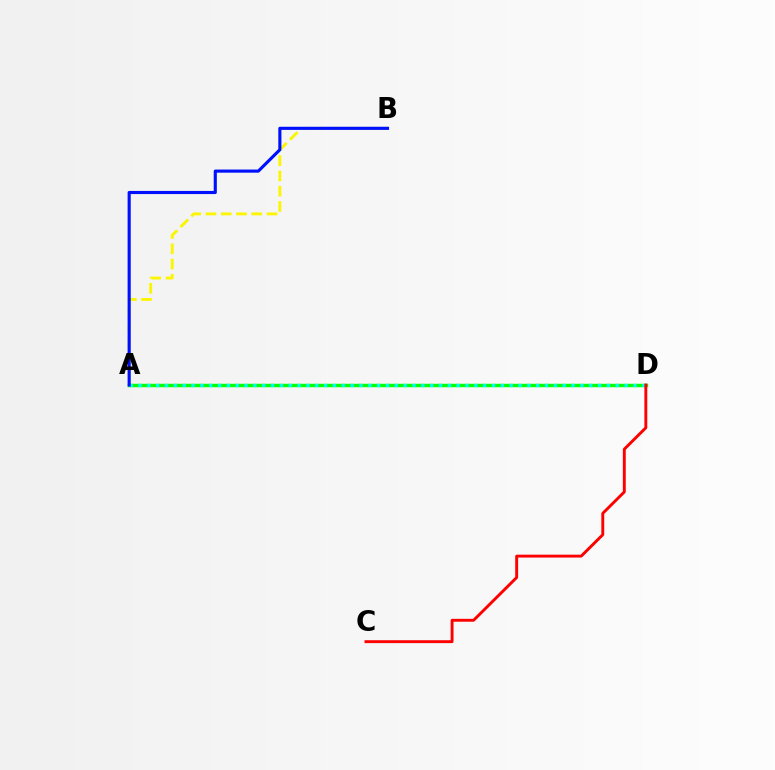{('A', 'D'): [{'color': '#ee00ff', 'line_style': 'solid', 'thickness': 2.11}, {'color': '#08ff00', 'line_style': 'solid', 'thickness': 2.48}, {'color': '#00fff6', 'line_style': 'dotted', 'thickness': 2.4}], ('A', 'B'): [{'color': '#fcf500', 'line_style': 'dashed', 'thickness': 2.07}, {'color': '#0010ff', 'line_style': 'solid', 'thickness': 2.25}], ('C', 'D'): [{'color': '#ff0000', 'line_style': 'solid', 'thickness': 2.09}]}